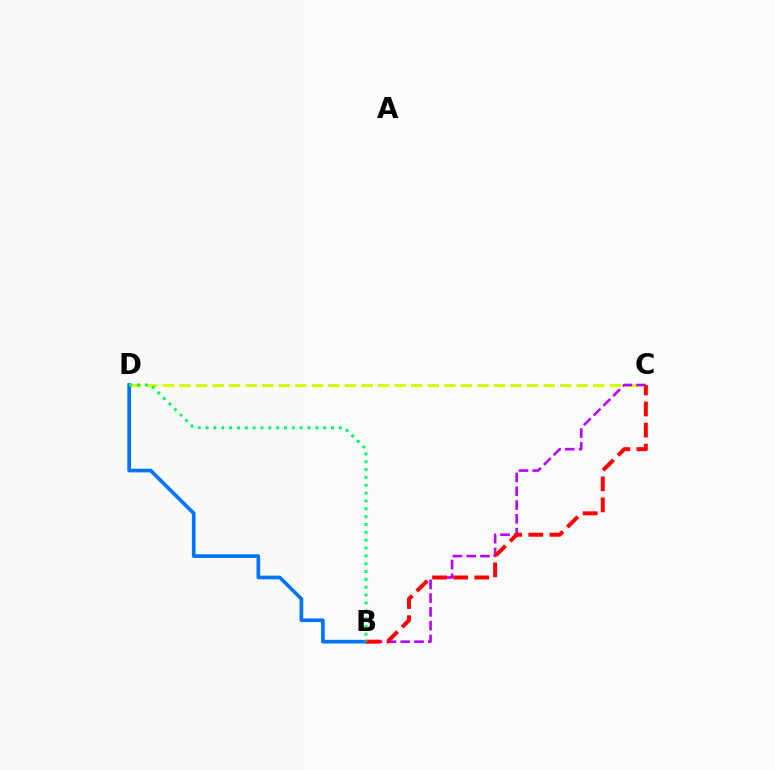{('C', 'D'): [{'color': '#d1ff00', 'line_style': 'dashed', 'thickness': 2.25}], ('B', 'C'): [{'color': '#b900ff', 'line_style': 'dashed', 'thickness': 1.87}, {'color': '#ff0000', 'line_style': 'dashed', 'thickness': 2.86}], ('B', 'D'): [{'color': '#0074ff', 'line_style': 'solid', 'thickness': 2.64}, {'color': '#00ff5c', 'line_style': 'dotted', 'thickness': 2.13}]}